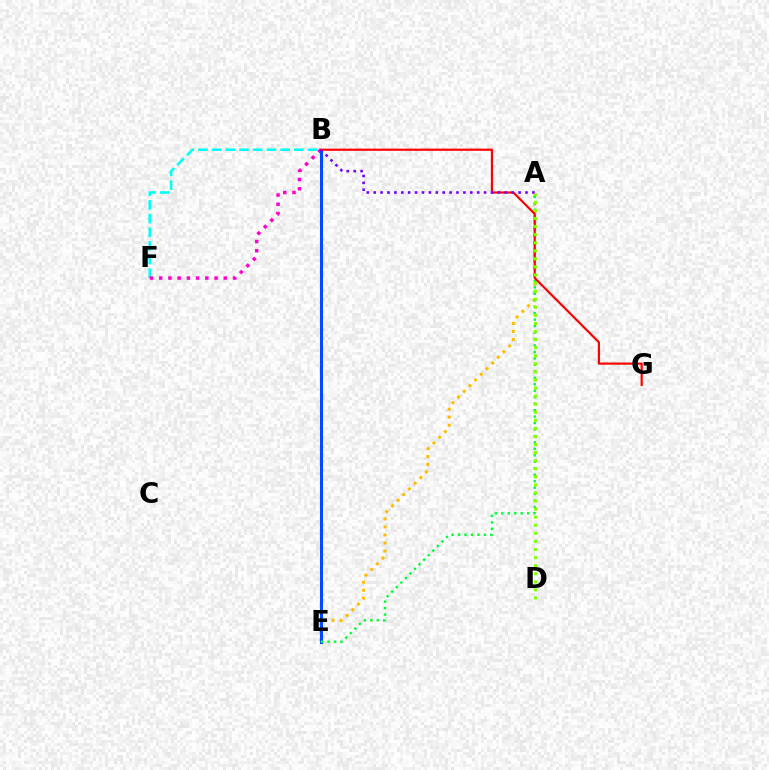{('A', 'E'): [{'color': '#ffbd00', 'line_style': 'dotted', 'thickness': 2.18}, {'color': '#00ff39', 'line_style': 'dotted', 'thickness': 1.76}], ('B', 'F'): [{'color': '#00fff6', 'line_style': 'dashed', 'thickness': 1.86}, {'color': '#ff00cf', 'line_style': 'dotted', 'thickness': 2.51}], ('B', 'E'): [{'color': '#004bff', 'line_style': 'solid', 'thickness': 2.21}], ('B', 'G'): [{'color': '#ff0000', 'line_style': 'solid', 'thickness': 1.57}], ('A', 'D'): [{'color': '#84ff00', 'line_style': 'dotted', 'thickness': 2.19}], ('A', 'B'): [{'color': '#7200ff', 'line_style': 'dotted', 'thickness': 1.87}]}